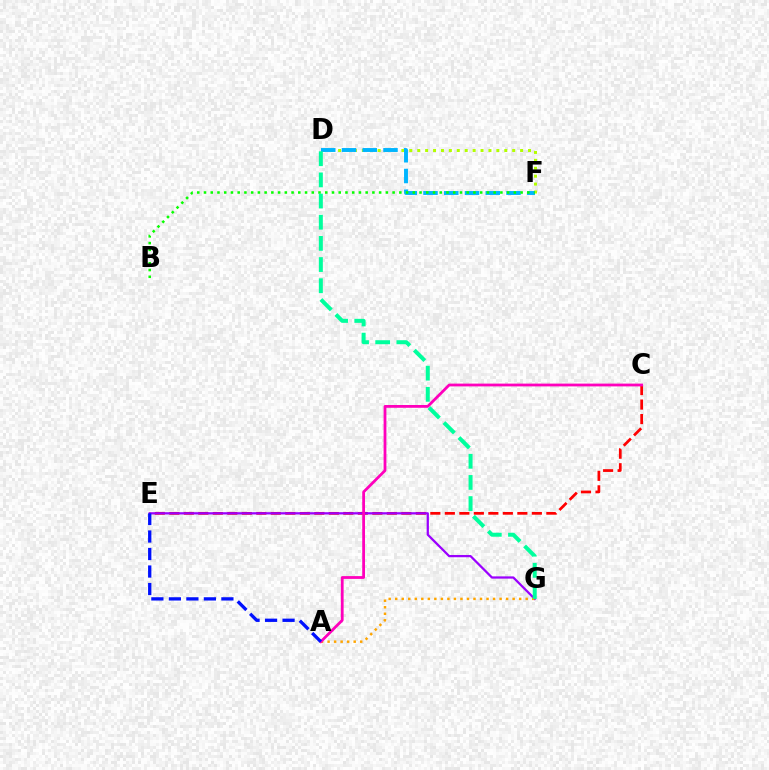{('D', 'F'): [{'color': '#b3ff00', 'line_style': 'dotted', 'thickness': 2.15}, {'color': '#00b5ff', 'line_style': 'dashed', 'thickness': 2.82}], ('C', 'E'): [{'color': '#ff0000', 'line_style': 'dashed', 'thickness': 1.97}], ('B', 'F'): [{'color': '#08ff00', 'line_style': 'dotted', 'thickness': 1.83}], ('E', 'G'): [{'color': '#9b00ff', 'line_style': 'solid', 'thickness': 1.62}], ('A', 'G'): [{'color': '#ffa500', 'line_style': 'dotted', 'thickness': 1.77}], ('A', 'C'): [{'color': '#ff00bd', 'line_style': 'solid', 'thickness': 2.01}], ('D', 'G'): [{'color': '#00ff9d', 'line_style': 'dashed', 'thickness': 2.88}], ('A', 'E'): [{'color': '#0010ff', 'line_style': 'dashed', 'thickness': 2.38}]}